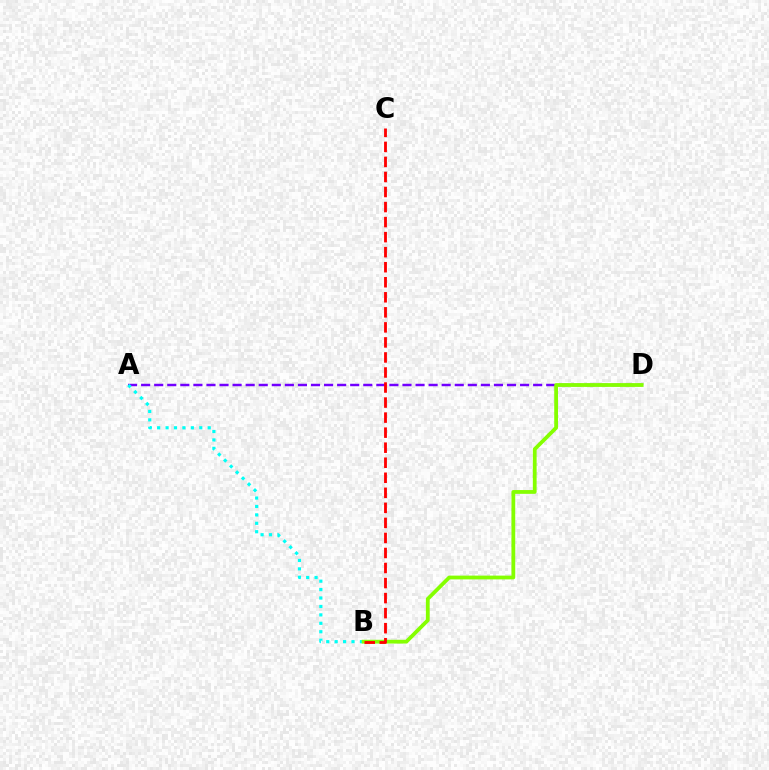{('A', 'D'): [{'color': '#7200ff', 'line_style': 'dashed', 'thickness': 1.78}], ('A', 'B'): [{'color': '#00fff6', 'line_style': 'dotted', 'thickness': 2.29}], ('B', 'D'): [{'color': '#84ff00', 'line_style': 'solid', 'thickness': 2.72}], ('B', 'C'): [{'color': '#ff0000', 'line_style': 'dashed', 'thickness': 2.04}]}